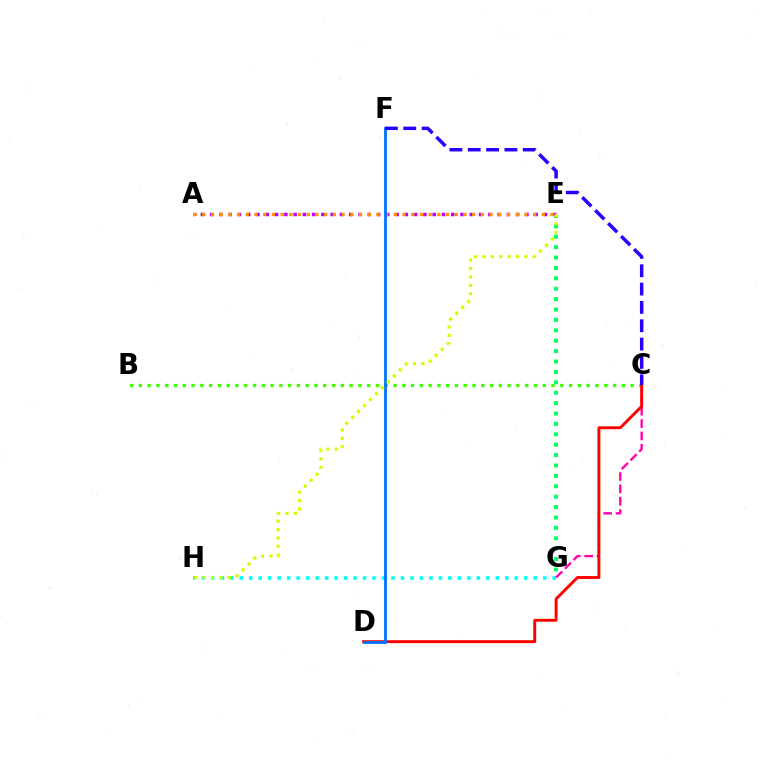{('G', 'H'): [{'color': '#00fff6', 'line_style': 'dotted', 'thickness': 2.58}], ('E', 'G'): [{'color': '#00ff5c', 'line_style': 'dotted', 'thickness': 2.82}], ('A', 'E'): [{'color': '#b900ff', 'line_style': 'dotted', 'thickness': 2.52}, {'color': '#ff9400', 'line_style': 'dotted', 'thickness': 2.36}], ('C', 'G'): [{'color': '#ff00ac', 'line_style': 'dashed', 'thickness': 1.68}], ('B', 'C'): [{'color': '#3dff00', 'line_style': 'dotted', 'thickness': 2.39}], ('C', 'D'): [{'color': '#ff0000', 'line_style': 'solid', 'thickness': 2.1}], ('D', 'F'): [{'color': '#0074ff', 'line_style': 'solid', 'thickness': 2.02}], ('E', 'H'): [{'color': '#d1ff00', 'line_style': 'dotted', 'thickness': 2.28}], ('C', 'F'): [{'color': '#2500ff', 'line_style': 'dashed', 'thickness': 2.49}]}